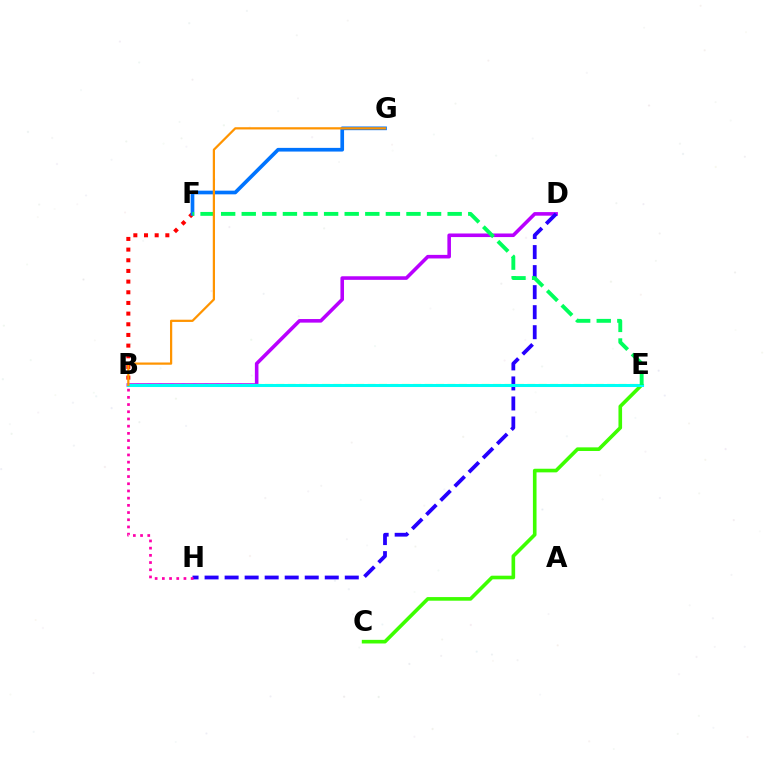{('B', 'D'): [{'color': '#b900ff', 'line_style': 'solid', 'thickness': 2.58}], ('B', 'F'): [{'color': '#ff0000', 'line_style': 'dotted', 'thickness': 2.9}], ('D', 'H'): [{'color': '#2500ff', 'line_style': 'dashed', 'thickness': 2.72}], ('B', 'H'): [{'color': '#ff00ac', 'line_style': 'dotted', 'thickness': 1.96}], ('B', 'E'): [{'color': '#d1ff00', 'line_style': 'dashed', 'thickness': 1.55}, {'color': '#00fff6', 'line_style': 'solid', 'thickness': 2.19}], ('C', 'E'): [{'color': '#3dff00', 'line_style': 'solid', 'thickness': 2.61}], ('F', 'G'): [{'color': '#0074ff', 'line_style': 'solid', 'thickness': 2.65}], ('E', 'F'): [{'color': '#00ff5c', 'line_style': 'dashed', 'thickness': 2.8}], ('B', 'G'): [{'color': '#ff9400', 'line_style': 'solid', 'thickness': 1.61}]}